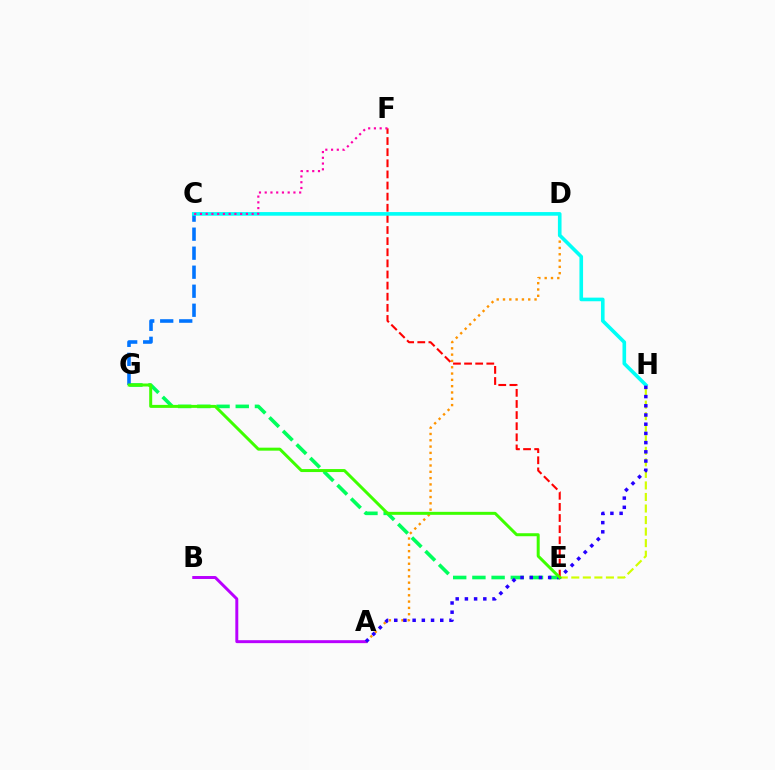{('E', 'G'): [{'color': '#00ff5c', 'line_style': 'dashed', 'thickness': 2.61}, {'color': '#3dff00', 'line_style': 'solid', 'thickness': 2.15}], ('A', 'B'): [{'color': '#b900ff', 'line_style': 'solid', 'thickness': 2.12}], ('A', 'D'): [{'color': '#ff9400', 'line_style': 'dotted', 'thickness': 1.71}], ('C', 'G'): [{'color': '#0074ff', 'line_style': 'dashed', 'thickness': 2.58}], ('E', 'F'): [{'color': '#ff0000', 'line_style': 'dashed', 'thickness': 1.51}], ('E', 'H'): [{'color': '#d1ff00', 'line_style': 'dashed', 'thickness': 1.57}], ('C', 'H'): [{'color': '#00fff6', 'line_style': 'solid', 'thickness': 2.61}], ('A', 'H'): [{'color': '#2500ff', 'line_style': 'dotted', 'thickness': 2.5}], ('C', 'F'): [{'color': '#ff00ac', 'line_style': 'dotted', 'thickness': 1.56}]}